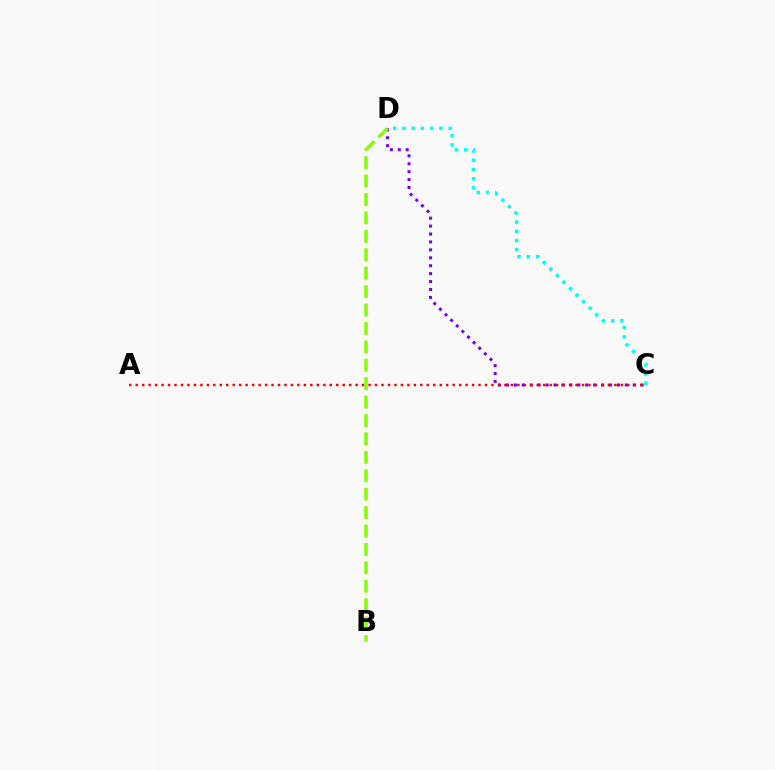{('C', 'D'): [{'color': '#7200ff', 'line_style': 'dotted', 'thickness': 2.15}, {'color': '#00fff6', 'line_style': 'dotted', 'thickness': 2.51}], ('A', 'C'): [{'color': '#ff0000', 'line_style': 'dotted', 'thickness': 1.76}], ('B', 'D'): [{'color': '#84ff00', 'line_style': 'dashed', 'thickness': 2.5}]}